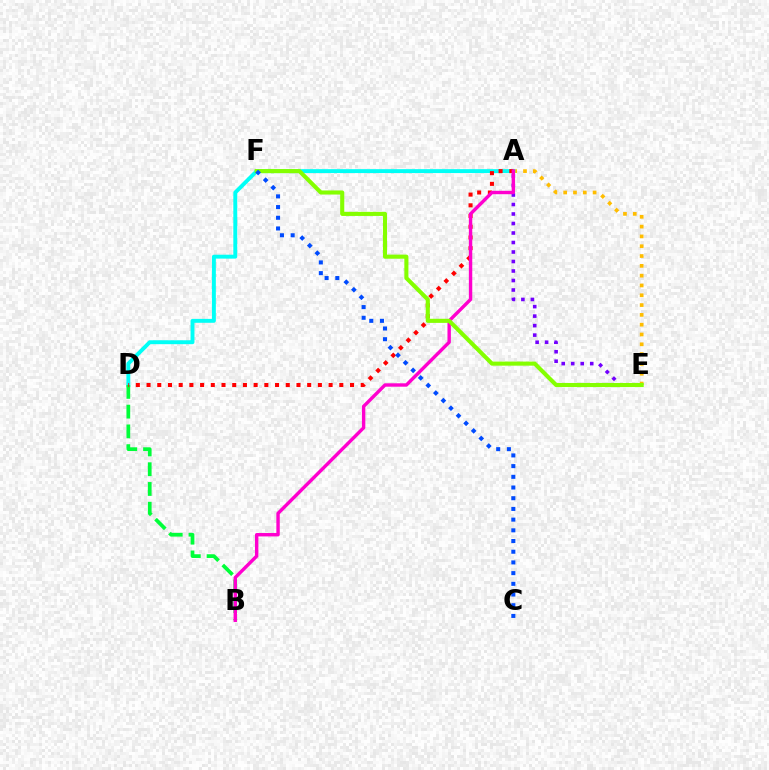{('A', 'E'): [{'color': '#ffbd00', 'line_style': 'dotted', 'thickness': 2.66}, {'color': '#7200ff', 'line_style': 'dotted', 'thickness': 2.58}], ('A', 'D'): [{'color': '#00fff6', 'line_style': 'solid', 'thickness': 2.81}, {'color': '#ff0000', 'line_style': 'dotted', 'thickness': 2.91}], ('B', 'D'): [{'color': '#00ff39', 'line_style': 'dashed', 'thickness': 2.68}], ('A', 'B'): [{'color': '#ff00cf', 'line_style': 'solid', 'thickness': 2.45}], ('E', 'F'): [{'color': '#84ff00', 'line_style': 'solid', 'thickness': 2.95}], ('C', 'F'): [{'color': '#004bff', 'line_style': 'dotted', 'thickness': 2.91}]}